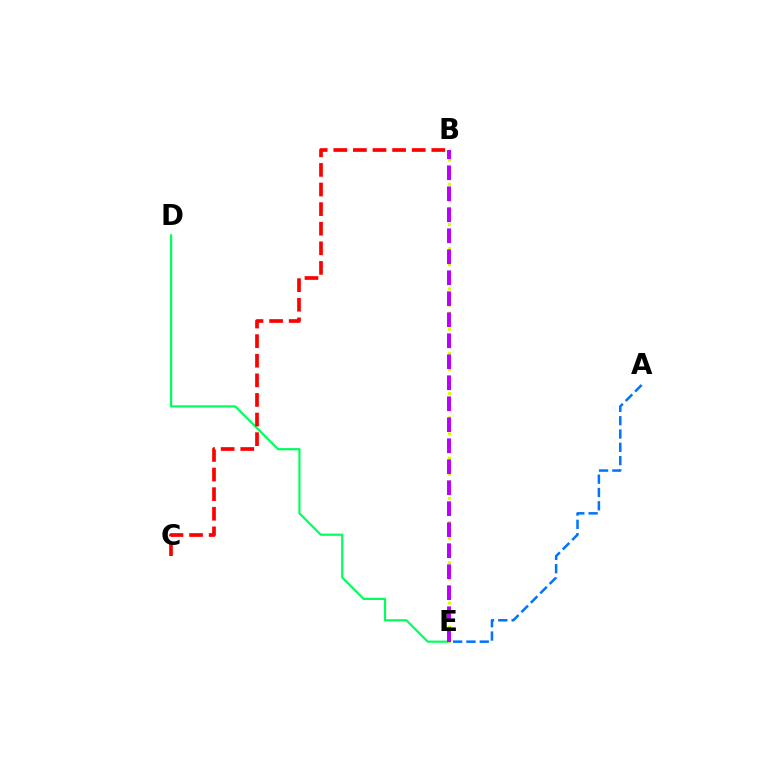{('D', 'E'): [{'color': '#00ff5c', 'line_style': 'solid', 'thickness': 1.57}], ('B', 'C'): [{'color': '#ff0000', 'line_style': 'dashed', 'thickness': 2.66}], ('A', 'E'): [{'color': '#0074ff', 'line_style': 'dashed', 'thickness': 1.81}], ('B', 'E'): [{'color': '#d1ff00', 'line_style': 'dotted', 'thickness': 2.19}, {'color': '#b900ff', 'line_style': 'dashed', 'thickness': 2.85}]}